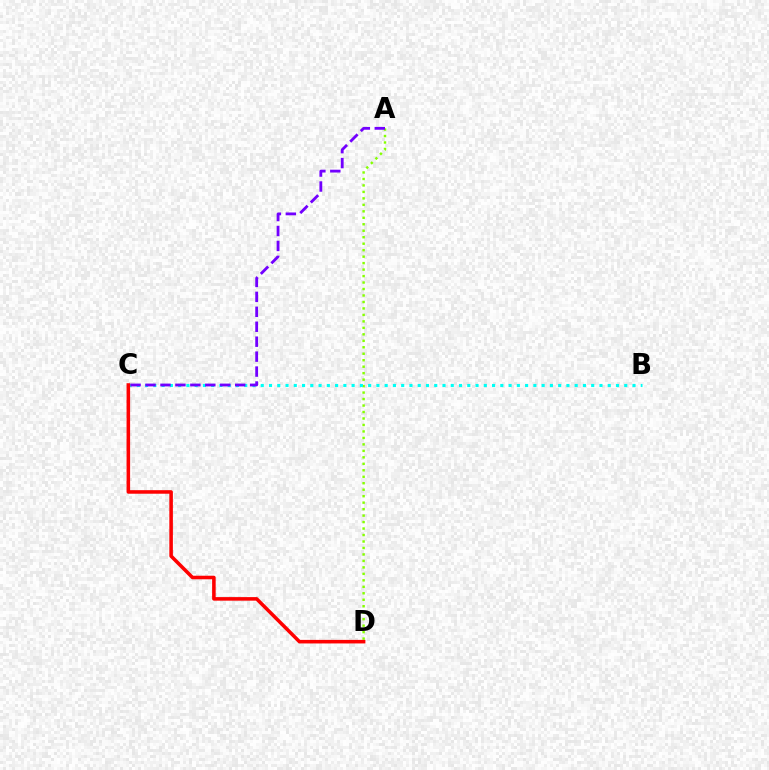{('A', 'D'): [{'color': '#84ff00', 'line_style': 'dotted', 'thickness': 1.76}], ('B', 'C'): [{'color': '#00fff6', 'line_style': 'dotted', 'thickness': 2.24}], ('A', 'C'): [{'color': '#7200ff', 'line_style': 'dashed', 'thickness': 2.03}], ('C', 'D'): [{'color': '#ff0000', 'line_style': 'solid', 'thickness': 2.56}]}